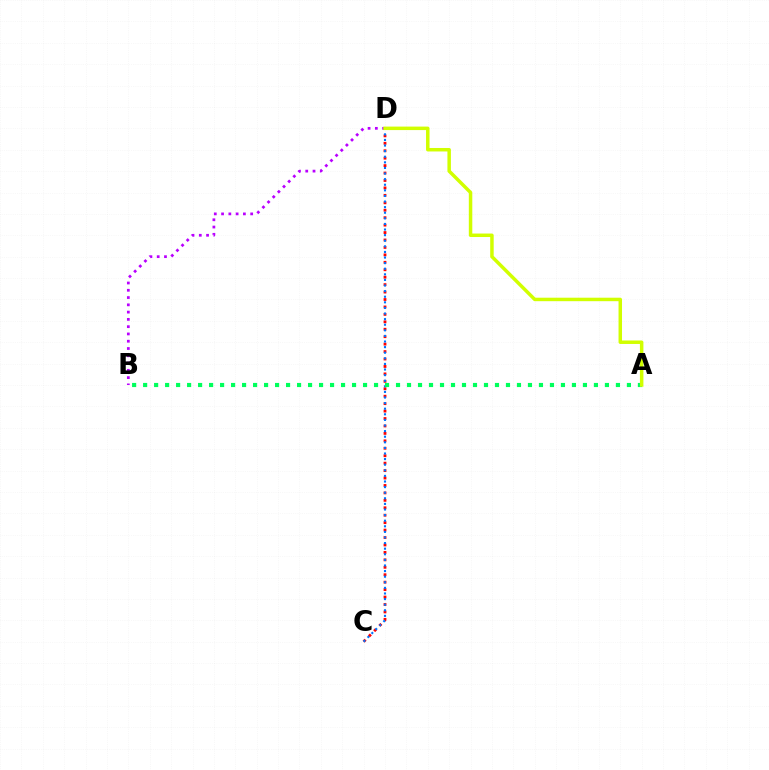{('B', 'D'): [{'color': '#b900ff', 'line_style': 'dotted', 'thickness': 1.98}], ('C', 'D'): [{'color': '#ff0000', 'line_style': 'dotted', 'thickness': 2.02}, {'color': '#0074ff', 'line_style': 'dotted', 'thickness': 1.52}], ('A', 'B'): [{'color': '#00ff5c', 'line_style': 'dotted', 'thickness': 2.99}], ('A', 'D'): [{'color': '#d1ff00', 'line_style': 'solid', 'thickness': 2.51}]}